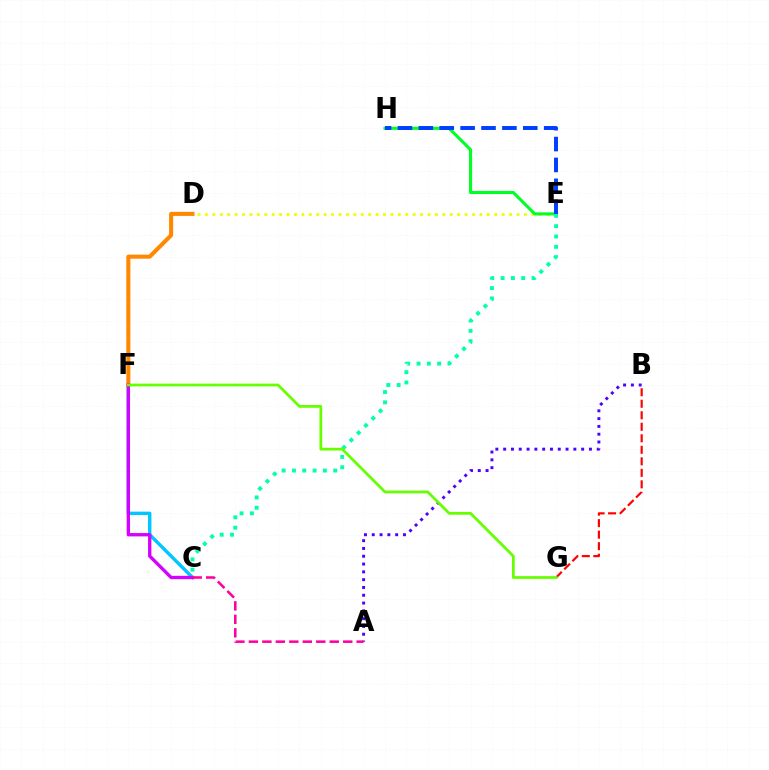{('C', 'F'): [{'color': '#00c7ff', 'line_style': 'solid', 'thickness': 2.45}, {'color': '#d600ff', 'line_style': 'solid', 'thickness': 2.41}], ('B', 'G'): [{'color': '#ff0000', 'line_style': 'dashed', 'thickness': 1.56}], ('D', 'E'): [{'color': '#eeff00', 'line_style': 'dotted', 'thickness': 2.02}], ('A', 'B'): [{'color': '#4f00ff', 'line_style': 'dotted', 'thickness': 2.12}], ('D', 'F'): [{'color': '#ff8800', 'line_style': 'solid', 'thickness': 2.92}], ('E', 'H'): [{'color': '#00ff27', 'line_style': 'solid', 'thickness': 2.23}, {'color': '#003fff', 'line_style': 'dashed', 'thickness': 2.84}], ('C', 'E'): [{'color': '#00ffaf', 'line_style': 'dotted', 'thickness': 2.81}], ('F', 'G'): [{'color': '#66ff00', 'line_style': 'solid', 'thickness': 1.99}], ('A', 'C'): [{'color': '#ff00a0', 'line_style': 'dashed', 'thickness': 1.83}]}